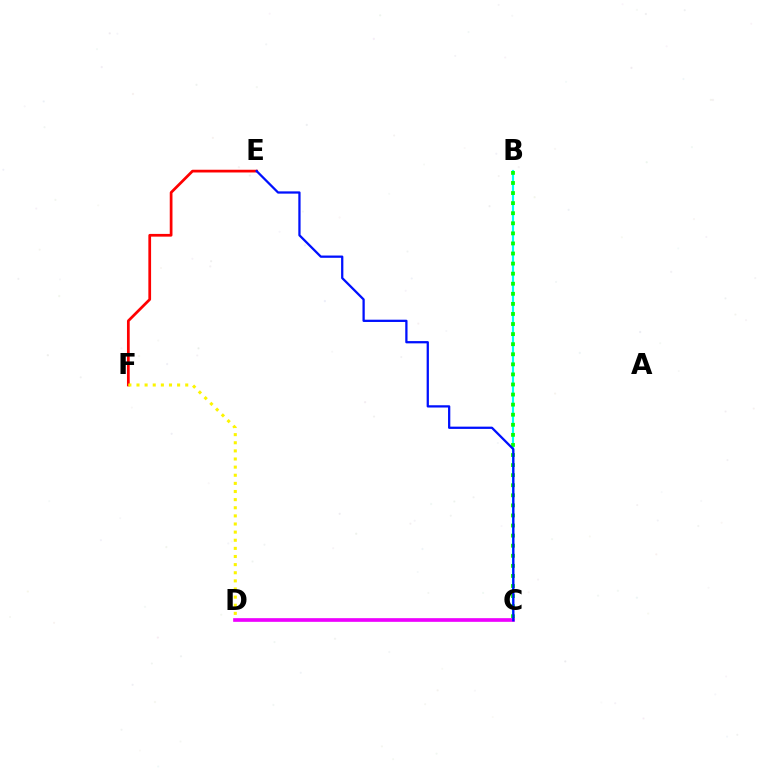{('E', 'F'): [{'color': '#ff0000', 'line_style': 'solid', 'thickness': 1.96}], ('D', 'F'): [{'color': '#fcf500', 'line_style': 'dotted', 'thickness': 2.21}], ('B', 'C'): [{'color': '#00fff6', 'line_style': 'solid', 'thickness': 1.55}, {'color': '#08ff00', 'line_style': 'dotted', 'thickness': 2.74}], ('C', 'D'): [{'color': '#ee00ff', 'line_style': 'solid', 'thickness': 2.64}], ('C', 'E'): [{'color': '#0010ff', 'line_style': 'solid', 'thickness': 1.63}]}